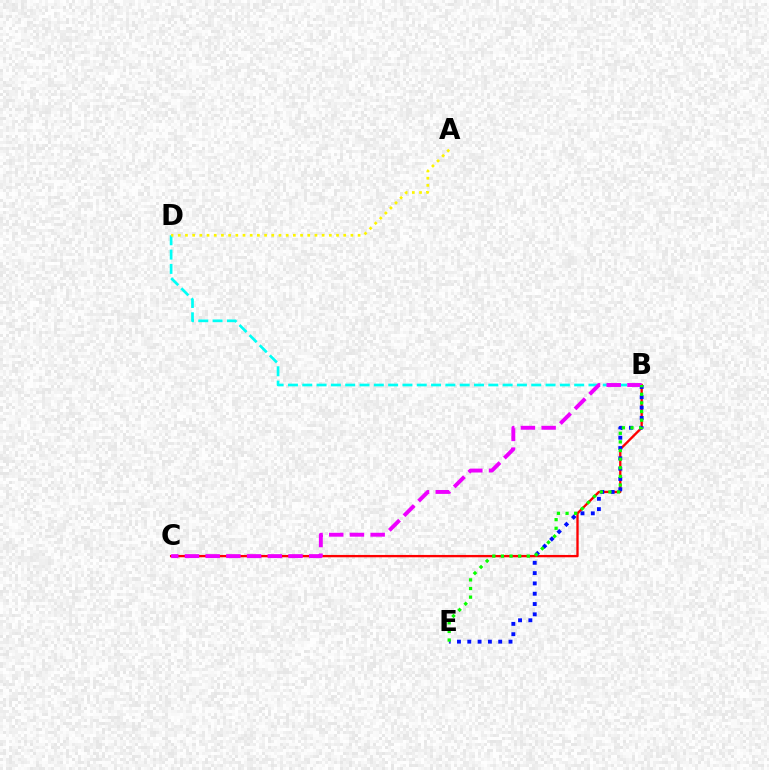{('B', 'C'): [{'color': '#ff0000', 'line_style': 'solid', 'thickness': 1.68}, {'color': '#ee00ff', 'line_style': 'dashed', 'thickness': 2.81}], ('B', 'D'): [{'color': '#00fff6', 'line_style': 'dashed', 'thickness': 1.94}], ('B', 'E'): [{'color': '#0010ff', 'line_style': 'dotted', 'thickness': 2.8}, {'color': '#08ff00', 'line_style': 'dotted', 'thickness': 2.34}], ('A', 'D'): [{'color': '#fcf500', 'line_style': 'dotted', 'thickness': 1.95}]}